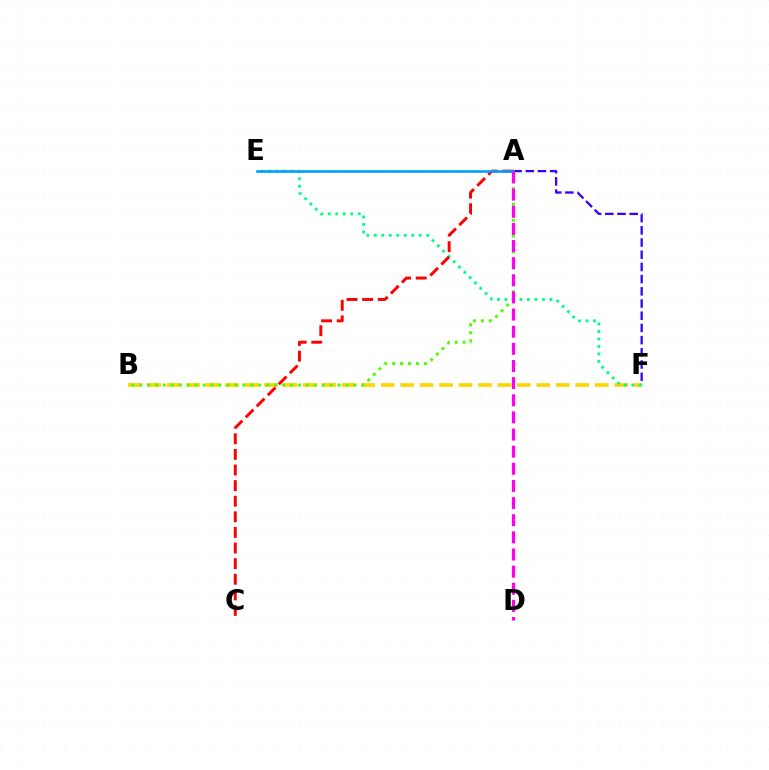{('A', 'F'): [{'color': '#3700ff', 'line_style': 'dashed', 'thickness': 1.66}], ('B', 'F'): [{'color': '#ffd500', 'line_style': 'dashed', 'thickness': 2.64}], ('E', 'F'): [{'color': '#00ff86', 'line_style': 'dotted', 'thickness': 2.04}], ('A', 'B'): [{'color': '#4fff00', 'line_style': 'dotted', 'thickness': 2.16}], ('A', 'C'): [{'color': '#ff0000', 'line_style': 'dashed', 'thickness': 2.12}], ('A', 'E'): [{'color': '#009eff', 'line_style': 'solid', 'thickness': 1.88}], ('A', 'D'): [{'color': '#ff00ed', 'line_style': 'dashed', 'thickness': 2.33}]}